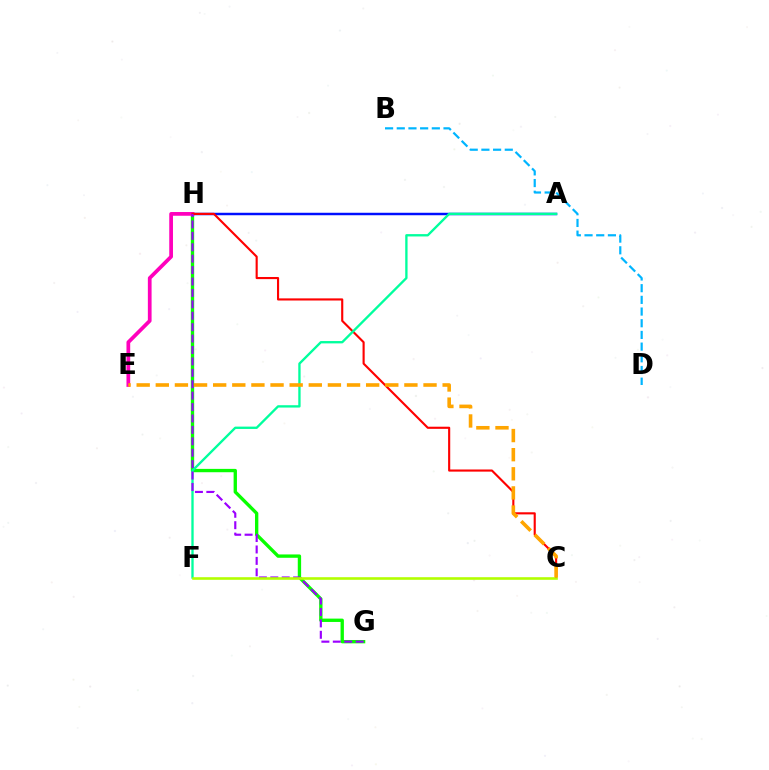{('A', 'H'): [{'color': '#0010ff', 'line_style': 'solid', 'thickness': 1.78}], ('G', 'H'): [{'color': '#08ff00', 'line_style': 'solid', 'thickness': 2.41}, {'color': '#9b00ff', 'line_style': 'dashed', 'thickness': 1.55}], ('E', 'H'): [{'color': '#ff00bd', 'line_style': 'solid', 'thickness': 2.69}], ('C', 'H'): [{'color': '#ff0000', 'line_style': 'solid', 'thickness': 1.53}], ('A', 'F'): [{'color': '#00ff9d', 'line_style': 'solid', 'thickness': 1.68}], ('C', 'F'): [{'color': '#b3ff00', 'line_style': 'solid', 'thickness': 1.88}], ('C', 'E'): [{'color': '#ffa500', 'line_style': 'dashed', 'thickness': 2.6}], ('B', 'D'): [{'color': '#00b5ff', 'line_style': 'dashed', 'thickness': 1.59}]}